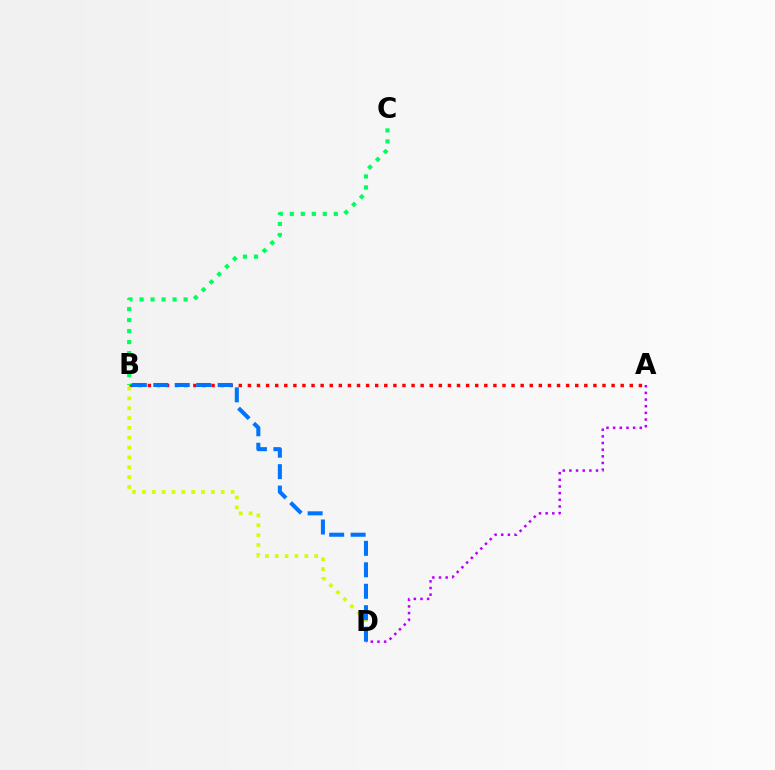{('A', 'B'): [{'color': '#ff0000', 'line_style': 'dotted', 'thickness': 2.47}], ('B', 'D'): [{'color': '#d1ff00', 'line_style': 'dotted', 'thickness': 2.68}, {'color': '#0074ff', 'line_style': 'dashed', 'thickness': 2.92}], ('A', 'D'): [{'color': '#b900ff', 'line_style': 'dotted', 'thickness': 1.81}], ('B', 'C'): [{'color': '#00ff5c', 'line_style': 'dotted', 'thickness': 2.99}]}